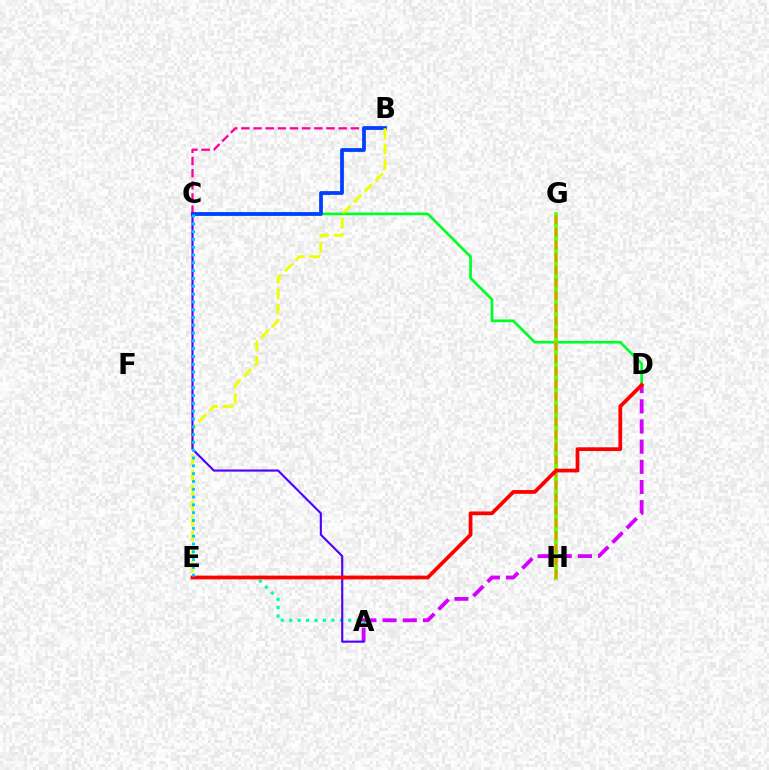{('C', 'D'): [{'color': '#00ff27', 'line_style': 'solid', 'thickness': 1.93}], ('B', 'C'): [{'color': '#ff00a0', 'line_style': 'dashed', 'thickness': 1.65}, {'color': '#003fff', 'line_style': 'solid', 'thickness': 2.71}], ('A', 'E'): [{'color': '#00ffaf', 'line_style': 'dotted', 'thickness': 2.29}], ('A', 'D'): [{'color': '#d600ff', 'line_style': 'dashed', 'thickness': 2.74}], ('G', 'H'): [{'color': '#66ff00', 'line_style': 'solid', 'thickness': 2.7}, {'color': '#ff8800', 'line_style': 'dashed', 'thickness': 1.72}], ('B', 'E'): [{'color': '#eeff00', 'line_style': 'dashed', 'thickness': 2.08}], ('A', 'C'): [{'color': '#4f00ff', 'line_style': 'solid', 'thickness': 1.53}], ('D', 'E'): [{'color': '#ff0000', 'line_style': 'solid', 'thickness': 2.7}], ('C', 'E'): [{'color': '#00c7ff', 'line_style': 'dotted', 'thickness': 2.12}]}